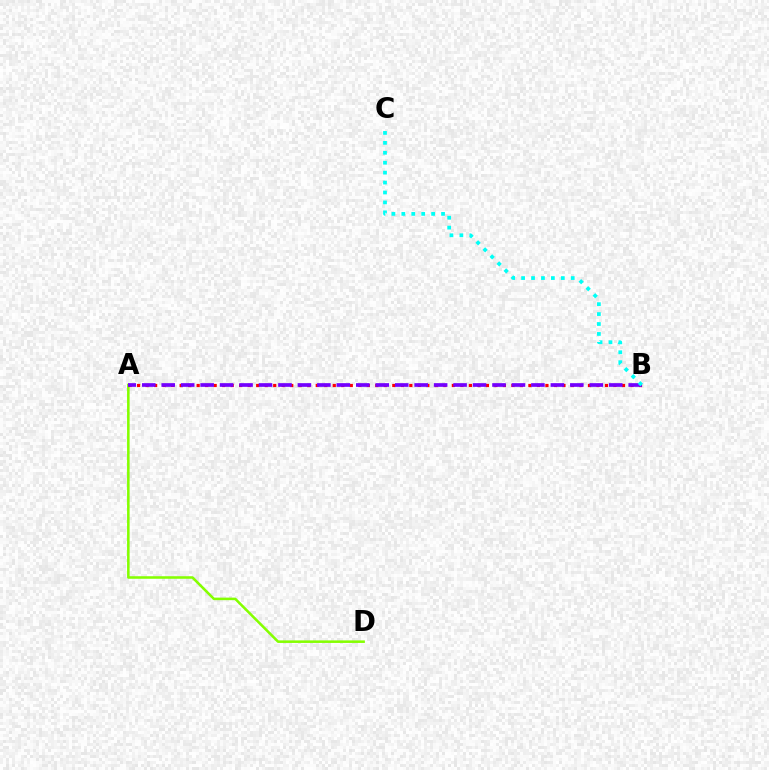{('A', 'D'): [{'color': '#84ff00', 'line_style': 'solid', 'thickness': 1.84}], ('A', 'B'): [{'color': '#ff0000', 'line_style': 'dotted', 'thickness': 2.31}, {'color': '#7200ff', 'line_style': 'dashed', 'thickness': 2.64}], ('B', 'C'): [{'color': '#00fff6', 'line_style': 'dotted', 'thickness': 2.7}]}